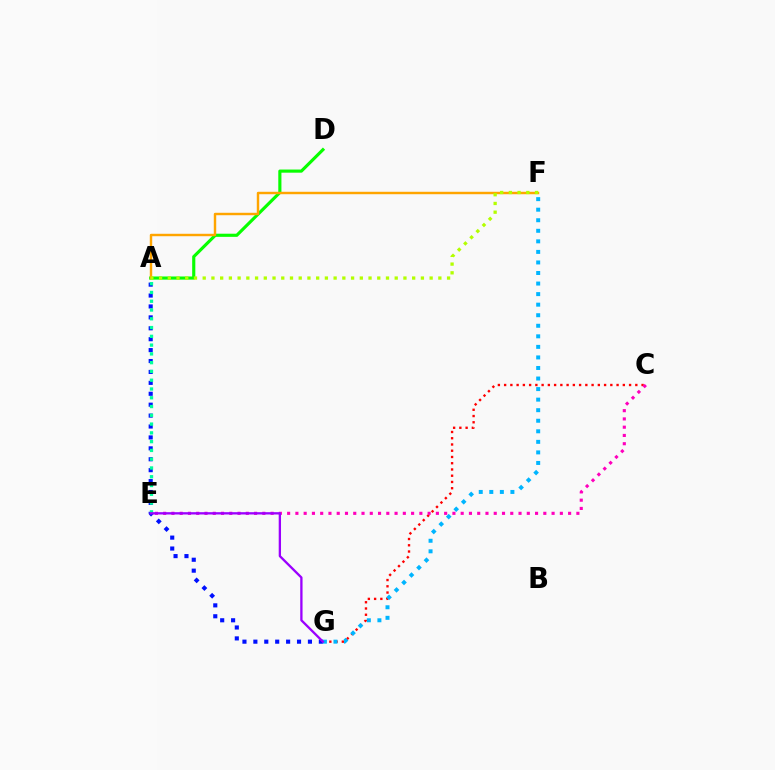{('A', 'D'): [{'color': '#08ff00', 'line_style': 'solid', 'thickness': 2.26}], ('A', 'G'): [{'color': '#0010ff', 'line_style': 'dotted', 'thickness': 2.97}], ('A', 'F'): [{'color': '#ffa500', 'line_style': 'solid', 'thickness': 1.75}, {'color': '#b3ff00', 'line_style': 'dotted', 'thickness': 2.37}], ('C', 'G'): [{'color': '#ff0000', 'line_style': 'dotted', 'thickness': 1.7}], ('A', 'E'): [{'color': '#00ff9d', 'line_style': 'dotted', 'thickness': 2.38}], ('F', 'G'): [{'color': '#00b5ff', 'line_style': 'dotted', 'thickness': 2.87}], ('C', 'E'): [{'color': '#ff00bd', 'line_style': 'dotted', 'thickness': 2.25}], ('E', 'G'): [{'color': '#9b00ff', 'line_style': 'solid', 'thickness': 1.66}]}